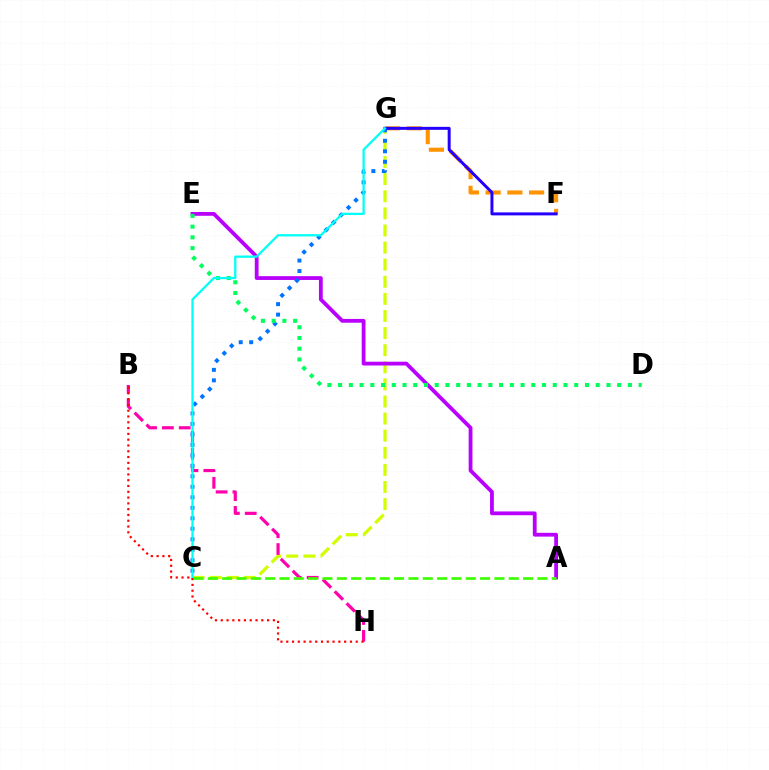{('F', 'G'): [{'color': '#ff9400', 'line_style': 'dashed', 'thickness': 2.95}, {'color': '#2500ff', 'line_style': 'solid', 'thickness': 2.15}], ('C', 'G'): [{'color': '#d1ff00', 'line_style': 'dashed', 'thickness': 2.32}, {'color': '#0074ff', 'line_style': 'dotted', 'thickness': 2.85}, {'color': '#00fff6', 'line_style': 'solid', 'thickness': 1.64}], ('A', 'E'): [{'color': '#b900ff', 'line_style': 'solid', 'thickness': 2.73}], ('B', 'H'): [{'color': '#ff00ac', 'line_style': 'dashed', 'thickness': 2.29}, {'color': '#ff0000', 'line_style': 'dotted', 'thickness': 1.57}], ('D', 'E'): [{'color': '#00ff5c', 'line_style': 'dotted', 'thickness': 2.92}], ('A', 'C'): [{'color': '#3dff00', 'line_style': 'dashed', 'thickness': 1.95}]}